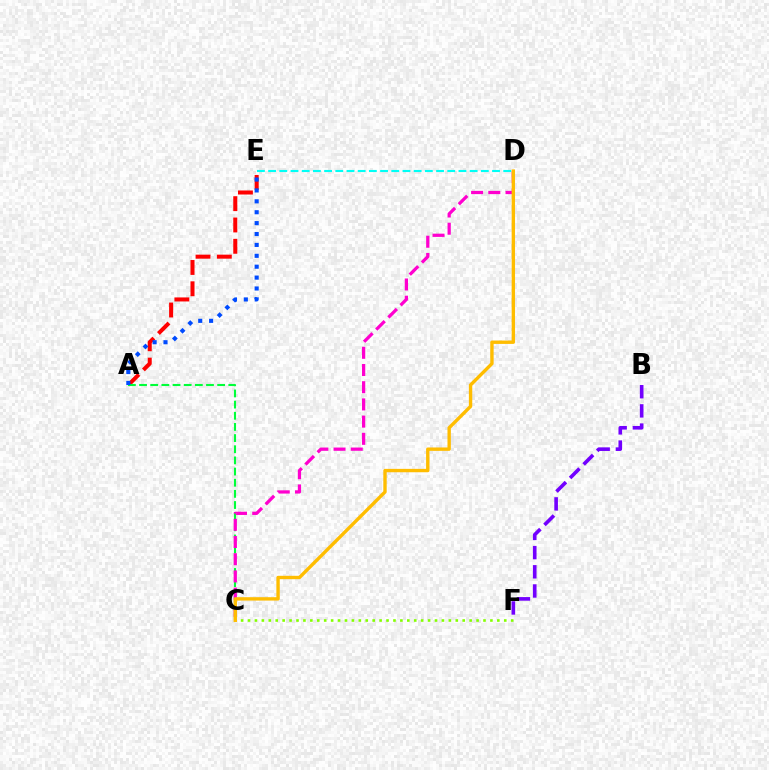{('A', 'E'): [{'color': '#ff0000', 'line_style': 'dashed', 'thickness': 2.9}, {'color': '#004bff', 'line_style': 'dotted', 'thickness': 2.96}], ('A', 'C'): [{'color': '#00ff39', 'line_style': 'dashed', 'thickness': 1.52}], ('C', 'F'): [{'color': '#84ff00', 'line_style': 'dotted', 'thickness': 1.88}], ('B', 'F'): [{'color': '#7200ff', 'line_style': 'dashed', 'thickness': 2.61}], ('C', 'D'): [{'color': '#ff00cf', 'line_style': 'dashed', 'thickness': 2.34}, {'color': '#ffbd00', 'line_style': 'solid', 'thickness': 2.43}], ('D', 'E'): [{'color': '#00fff6', 'line_style': 'dashed', 'thickness': 1.52}]}